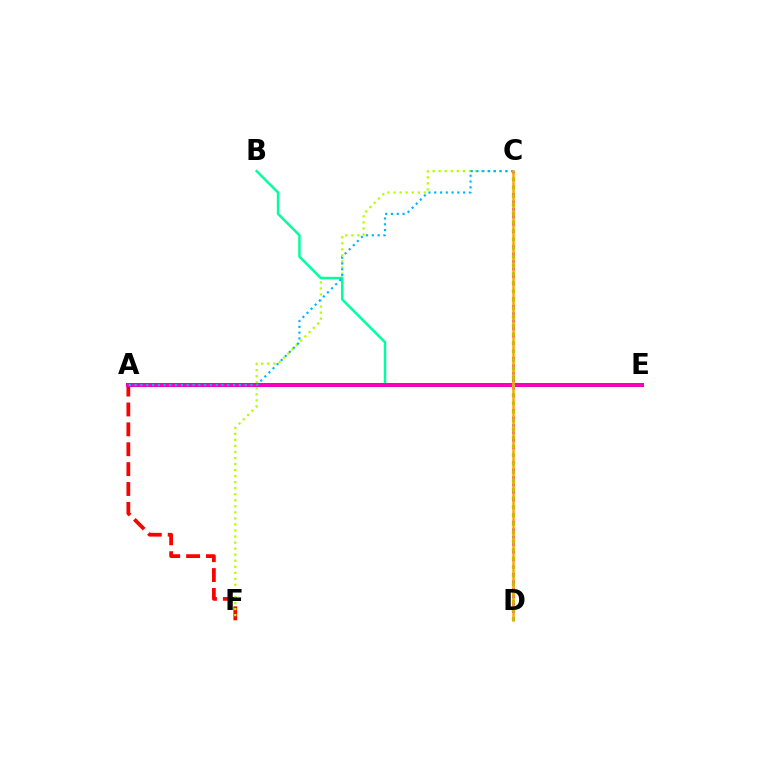{('A', 'F'): [{'color': '#ff0000', 'line_style': 'dashed', 'thickness': 2.7}], ('A', 'E'): [{'color': '#0010ff', 'line_style': 'solid', 'thickness': 2.84}, {'color': '#ff00bd', 'line_style': 'solid', 'thickness': 2.75}], ('C', 'F'): [{'color': '#b3ff00', 'line_style': 'dotted', 'thickness': 1.64}], ('B', 'E'): [{'color': '#00ff9d', 'line_style': 'solid', 'thickness': 1.77}], ('A', 'C'): [{'color': '#00b5ff', 'line_style': 'dotted', 'thickness': 1.57}], ('C', 'D'): [{'color': '#9b00ff', 'line_style': 'dotted', 'thickness': 2.02}, {'color': '#08ff00', 'line_style': 'dotted', 'thickness': 2.34}, {'color': '#ffa500', 'line_style': 'solid', 'thickness': 1.81}]}